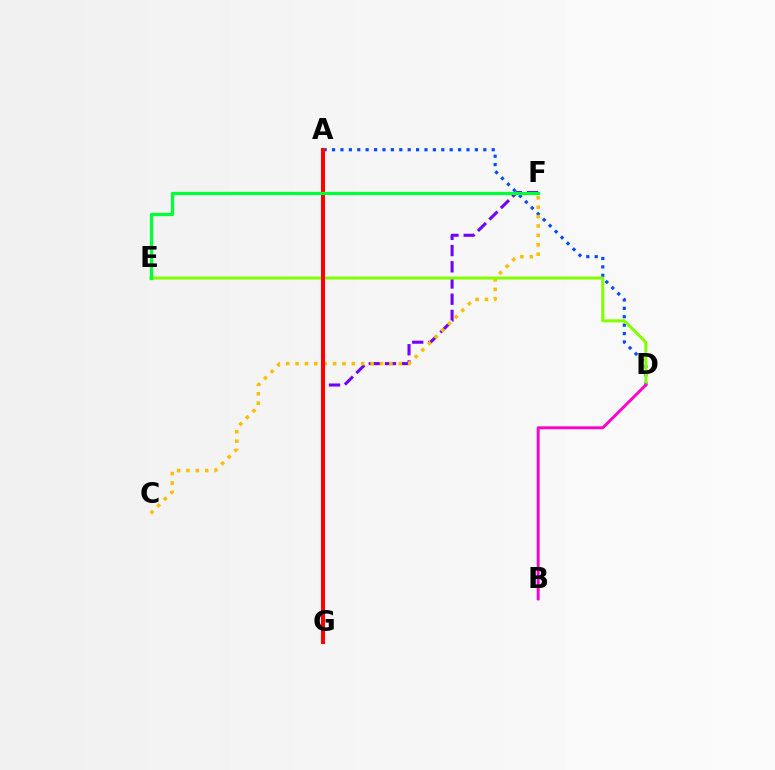{('F', 'G'): [{'color': '#7200ff', 'line_style': 'dashed', 'thickness': 2.2}], ('A', 'D'): [{'color': '#004bff', 'line_style': 'dotted', 'thickness': 2.28}], ('A', 'G'): [{'color': '#00fff6', 'line_style': 'dotted', 'thickness': 2.14}, {'color': '#ff0000', 'line_style': 'solid', 'thickness': 2.92}], ('C', 'F'): [{'color': '#ffbd00', 'line_style': 'dotted', 'thickness': 2.55}], ('D', 'E'): [{'color': '#84ff00', 'line_style': 'solid', 'thickness': 2.18}], ('B', 'D'): [{'color': '#ff00cf', 'line_style': 'solid', 'thickness': 2.11}], ('E', 'F'): [{'color': '#00ff39', 'line_style': 'solid', 'thickness': 2.36}]}